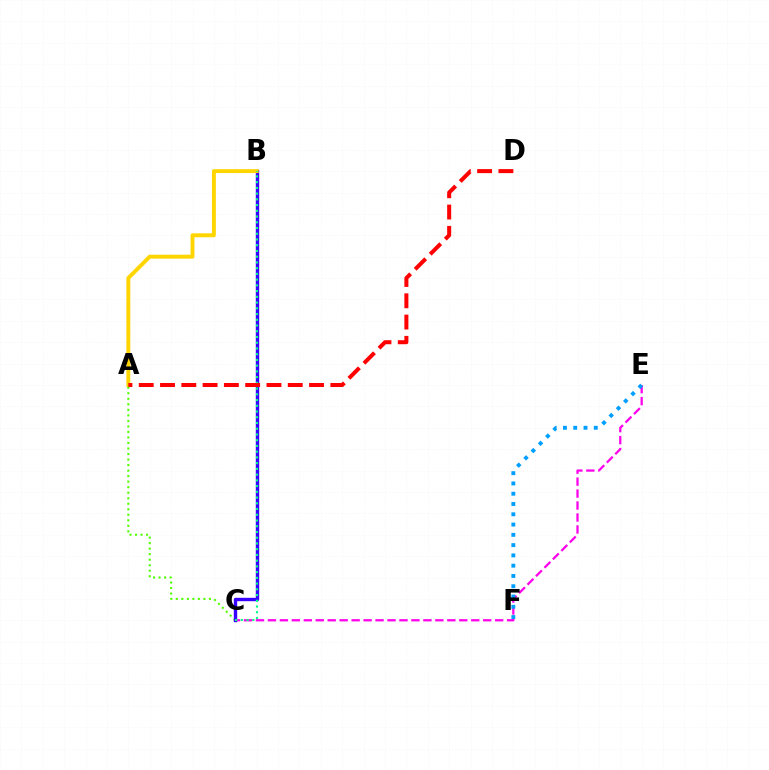{('C', 'E'): [{'color': '#ff00ed', 'line_style': 'dashed', 'thickness': 1.62}], ('A', 'C'): [{'color': '#4fff00', 'line_style': 'dotted', 'thickness': 1.5}], ('B', 'C'): [{'color': '#3700ff', 'line_style': 'solid', 'thickness': 2.43}, {'color': '#00ff86', 'line_style': 'dotted', 'thickness': 1.56}], ('A', 'B'): [{'color': '#ffd500', 'line_style': 'solid', 'thickness': 2.82}], ('E', 'F'): [{'color': '#009eff', 'line_style': 'dotted', 'thickness': 2.79}], ('A', 'D'): [{'color': '#ff0000', 'line_style': 'dashed', 'thickness': 2.89}]}